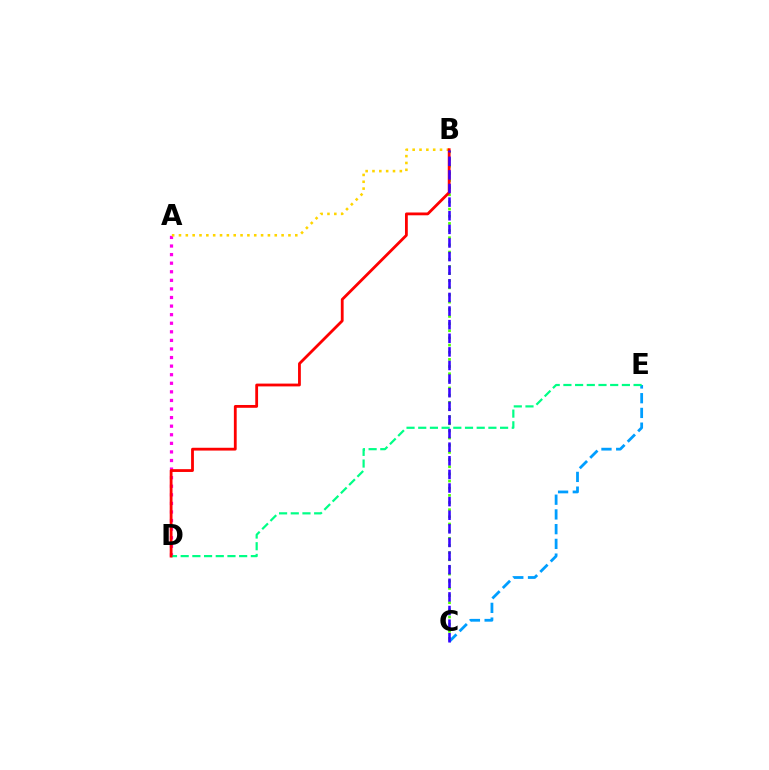{('A', 'D'): [{'color': '#ff00ed', 'line_style': 'dotted', 'thickness': 2.33}], ('B', 'C'): [{'color': '#4fff00', 'line_style': 'dotted', 'thickness': 1.94}, {'color': '#3700ff', 'line_style': 'dashed', 'thickness': 1.85}], ('C', 'E'): [{'color': '#009eff', 'line_style': 'dashed', 'thickness': 2.0}], ('A', 'B'): [{'color': '#ffd500', 'line_style': 'dotted', 'thickness': 1.86}], ('D', 'E'): [{'color': '#00ff86', 'line_style': 'dashed', 'thickness': 1.59}], ('B', 'D'): [{'color': '#ff0000', 'line_style': 'solid', 'thickness': 2.02}]}